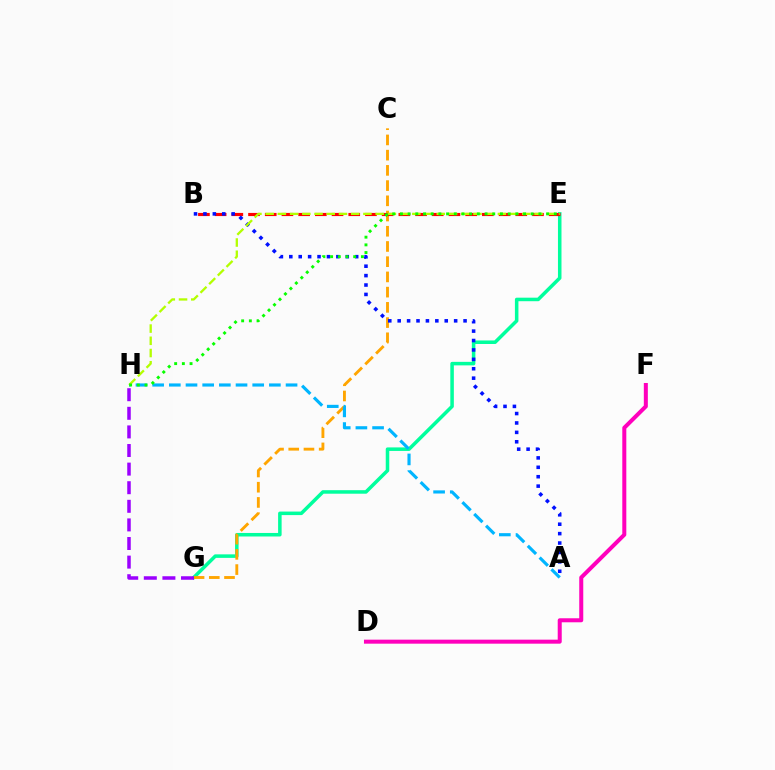{('E', 'G'): [{'color': '#00ff9d', 'line_style': 'solid', 'thickness': 2.54}], ('C', 'G'): [{'color': '#ffa500', 'line_style': 'dashed', 'thickness': 2.07}], ('G', 'H'): [{'color': '#9b00ff', 'line_style': 'dashed', 'thickness': 2.53}], ('A', 'H'): [{'color': '#00b5ff', 'line_style': 'dashed', 'thickness': 2.27}], ('B', 'E'): [{'color': '#ff0000', 'line_style': 'dashed', 'thickness': 2.27}], ('A', 'B'): [{'color': '#0010ff', 'line_style': 'dotted', 'thickness': 2.56}], ('E', 'H'): [{'color': '#b3ff00', 'line_style': 'dashed', 'thickness': 1.66}, {'color': '#08ff00', 'line_style': 'dotted', 'thickness': 2.09}], ('D', 'F'): [{'color': '#ff00bd', 'line_style': 'solid', 'thickness': 2.89}]}